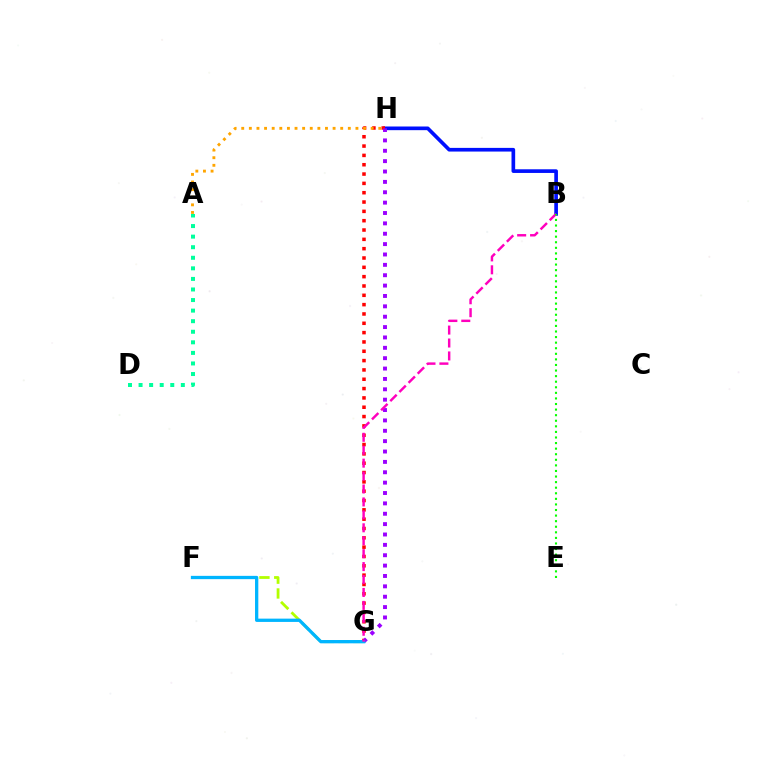{('B', 'H'): [{'color': '#0010ff', 'line_style': 'solid', 'thickness': 2.64}], ('G', 'H'): [{'color': '#ff0000', 'line_style': 'dotted', 'thickness': 2.53}, {'color': '#9b00ff', 'line_style': 'dotted', 'thickness': 2.82}], ('A', 'H'): [{'color': '#ffa500', 'line_style': 'dotted', 'thickness': 2.07}], ('F', 'G'): [{'color': '#b3ff00', 'line_style': 'dashed', 'thickness': 2.01}, {'color': '#00b5ff', 'line_style': 'solid', 'thickness': 2.37}], ('A', 'D'): [{'color': '#00ff9d', 'line_style': 'dotted', 'thickness': 2.87}], ('B', 'G'): [{'color': '#ff00bd', 'line_style': 'dashed', 'thickness': 1.76}], ('B', 'E'): [{'color': '#08ff00', 'line_style': 'dotted', 'thickness': 1.52}]}